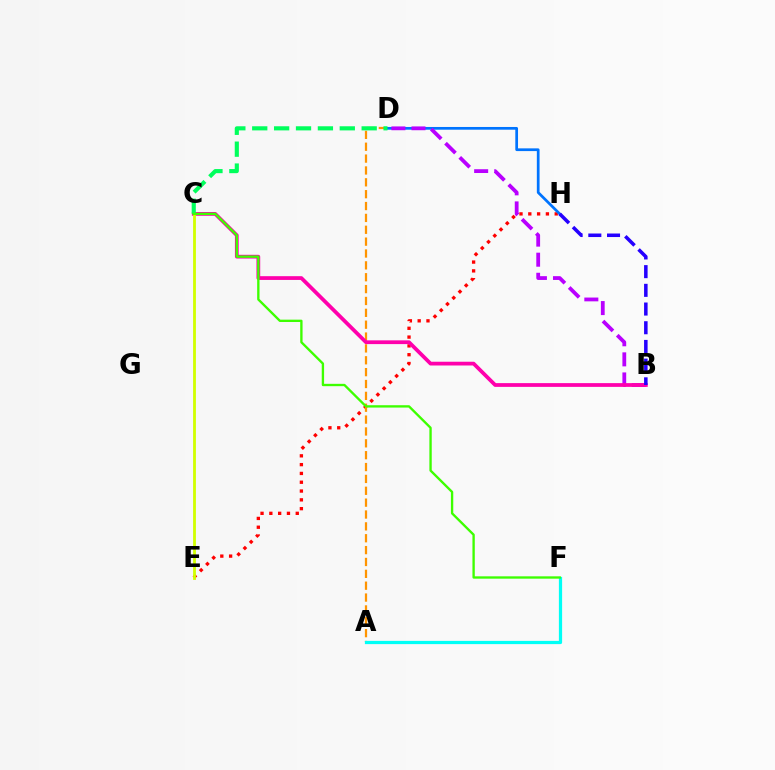{('E', 'H'): [{'color': '#ff0000', 'line_style': 'dotted', 'thickness': 2.39}], ('D', 'H'): [{'color': '#0074ff', 'line_style': 'solid', 'thickness': 1.96}], ('A', 'D'): [{'color': '#ff9400', 'line_style': 'dashed', 'thickness': 1.61}], ('B', 'D'): [{'color': '#b900ff', 'line_style': 'dashed', 'thickness': 2.73}], ('A', 'F'): [{'color': '#00fff6', 'line_style': 'solid', 'thickness': 2.32}], ('B', 'C'): [{'color': '#ff00ac', 'line_style': 'solid', 'thickness': 2.7}], ('B', 'H'): [{'color': '#2500ff', 'line_style': 'dashed', 'thickness': 2.54}], ('C', 'E'): [{'color': '#d1ff00', 'line_style': 'solid', 'thickness': 2.03}], ('C', 'D'): [{'color': '#00ff5c', 'line_style': 'dashed', 'thickness': 2.97}], ('C', 'F'): [{'color': '#3dff00', 'line_style': 'solid', 'thickness': 1.69}]}